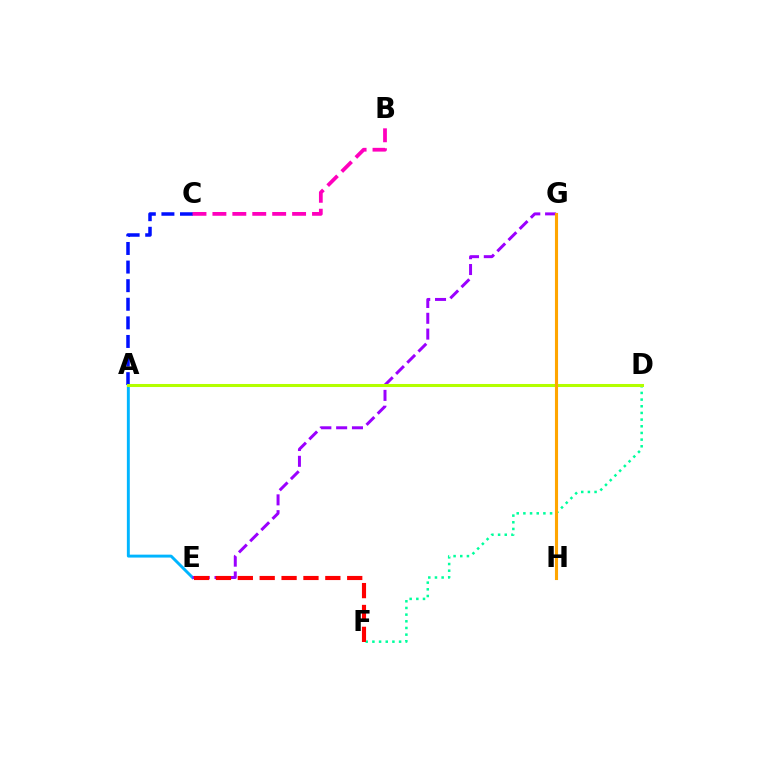{('D', 'F'): [{'color': '#00ff9d', 'line_style': 'dotted', 'thickness': 1.81}], ('A', 'E'): [{'color': '#00b5ff', 'line_style': 'solid', 'thickness': 2.1}], ('E', 'G'): [{'color': '#9b00ff', 'line_style': 'dashed', 'thickness': 2.15}], ('E', 'F'): [{'color': '#ff0000', 'line_style': 'dashed', 'thickness': 2.97}], ('A', 'C'): [{'color': '#0010ff', 'line_style': 'dashed', 'thickness': 2.53}], ('G', 'H'): [{'color': '#08ff00', 'line_style': 'solid', 'thickness': 2.05}, {'color': '#ffa500', 'line_style': 'solid', 'thickness': 2.23}], ('A', 'D'): [{'color': '#b3ff00', 'line_style': 'solid', 'thickness': 2.19}], ('B', 'C'): [{'color': '#ff00bd', 'line_style': 'dashed', 'thickness': 2.71}]}